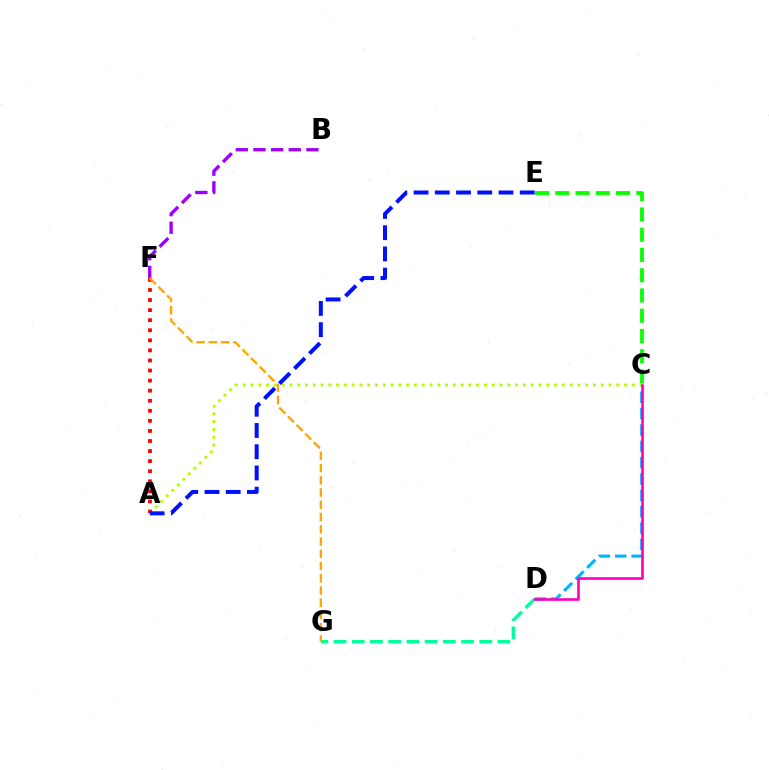{('C', 'D'): [{'color': '#00b5ff', 'line_style': 'dashed', 'thickness': 2.22}, {'color': '#ff00bd', 'line_style': 'solid', 'thickness': 1.9}], ('A', 'C'): [{'color': '#b3ff00', 'line_style': 'dotted', 'thickness': 2.11}], ('B', 'F'): [{'color': '#9b00ff', 'line_style': 'dashed', 'thickness': 2.4}], ('D', 'G'): [{'color': '#00ff9d', 'line_style': 'dashed', 'thickness': 2.47}], ('A', 'F'): [{'color': '#ff0000', 'line_style': 'dotted', 'thickness': 2.74}], ('F', 'G'): [{'color': '#ffa500', 'line_style': 'dashed', 'thickness': 1.66}], ('A', 'E'): [{'color': '#0010ff', 'line_style': 'dashed', 'thickness': 2.88}], ('C', 'E'): [{'color': '#08ff00', 'line_style': 'dashed', 'thickness': 2.75}]}